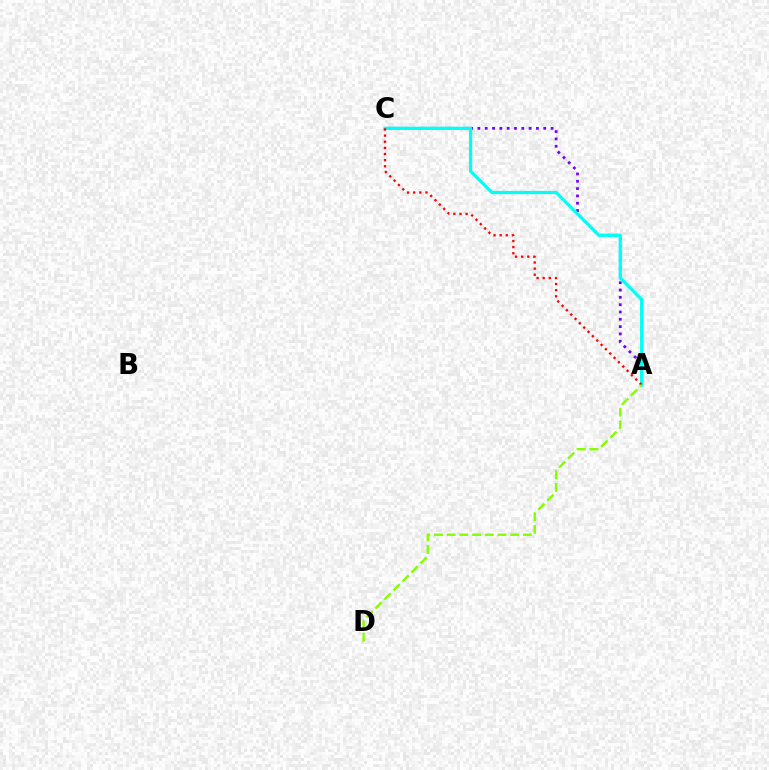{('A', 'C'): [{'color': '#7200ff', 'line_style': 'dotted', 'thickness': 1.99}, {'color': '#00fff6', 'line_style': 'solid', 'thickness': 2.33}, {'color': '#ff0000', 'line_style': 'dotted', 'thickness': 1.67}], ('A', 'D'): [{'color': '#84ff00', 'line_style': 'dashed', 'thickness': 1.73}]}